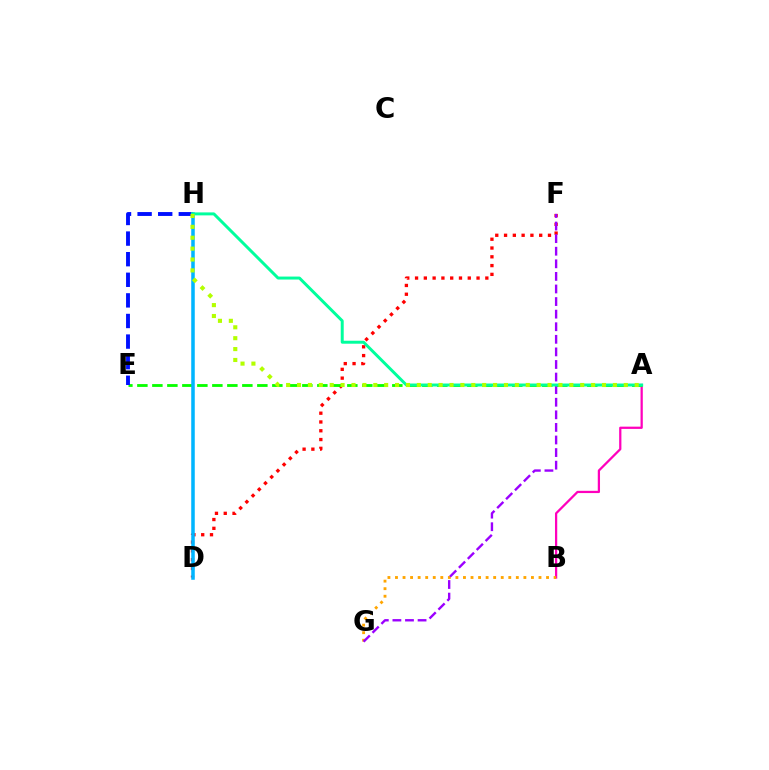{('D', 'F'): [{'color': '#ff0000', 'line_style': 'dotted', 'thickness': 2.39}], ('A', 'B'): [{'color': '#ff00bd', 'line_style': 'solid', 'thickness': 1.62}], ('B', 'G'): [{'color': '#ffa500', 'line_style': 'dotted', 'thickness': 2.05}], ('F', 'G'): [{'color': '#9b00ff', 'line_style': 'dashed', 'thickness': 1.71}], ('A', 'E'): [{'color': '#08ff00', 'line_style': 'dashed', 'thickness': 2.04}], ('E', 'H'): [{'color': '#0010ff', 'line_style': 'dashed', 'thickness': 2.8}], ('D', 'H'): [{'color': '#00b5ff', 'line_style': 'solid', 'thickness': 2.55}], ('A', 'H'): [{'color': '#00ff9d', 'line_style': 'solid', 'thickness': 2.14}, {'color': '#b3ff00', 'line_style': 'dotted', 'thickness': 2.96}]}